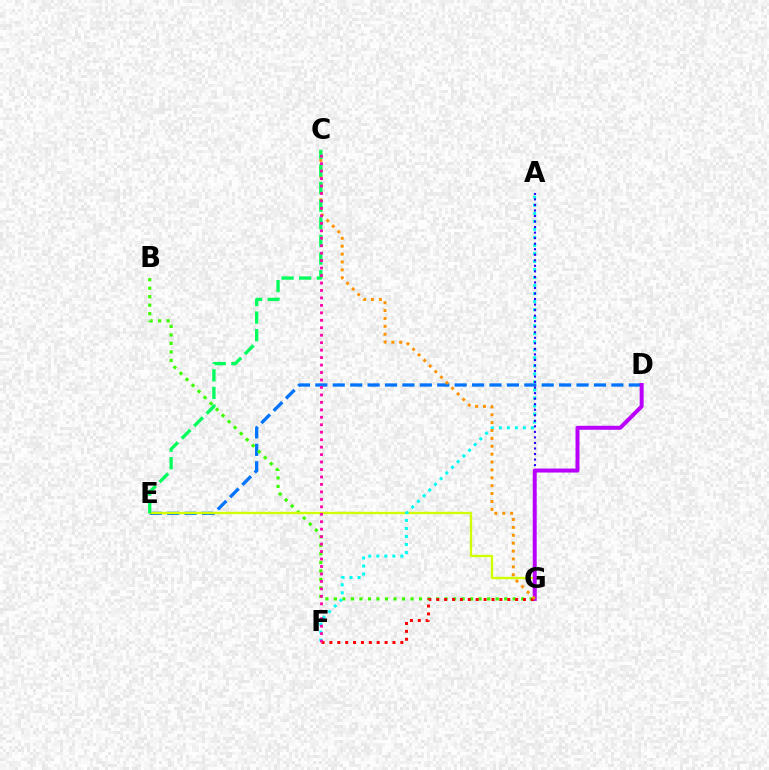{('D', 'E'): [{'color': '#0074ff', 'line_style': 'dashed', 'thickness': 2.37}], ('B', 'G'): [{'color': '#3dff00', 'line_style': 'dotted', 'thickness': 2.31}], ('E', 'G'): [{'color': '#d1ff00', 'line_style': 'solid', 'thickness': 1.7}], ('A', 'F'): [{'color': '#00fff6', 'line_style': 'dotted', 'thickness': 2.18}], ('A', 'G'): [{'color': '#2500ff', 'line_style': 'dotted', 'thickness': 1.5}], ('D', 'G'): [{'color': '#b900ff', 'line_style': 'solid', 'thickness': 2.86}], ('F', 'G'): [{'color': '#ff0000', 'line_style': 'dotted', 'thickness': 2.14}], ('C', 'G'): [{'color': '#ff9400', 'line_style': 'dotted', 'thickness': 2.14}], ('C', 'E'): [{'color': '#00ff5c', 'line_style': 'dashed', 'thickness': 2.39}], ('C', 'F'): [{'color': '#ff00ac', 'line_style': 'dotted', 'thickness': 2.03}]}